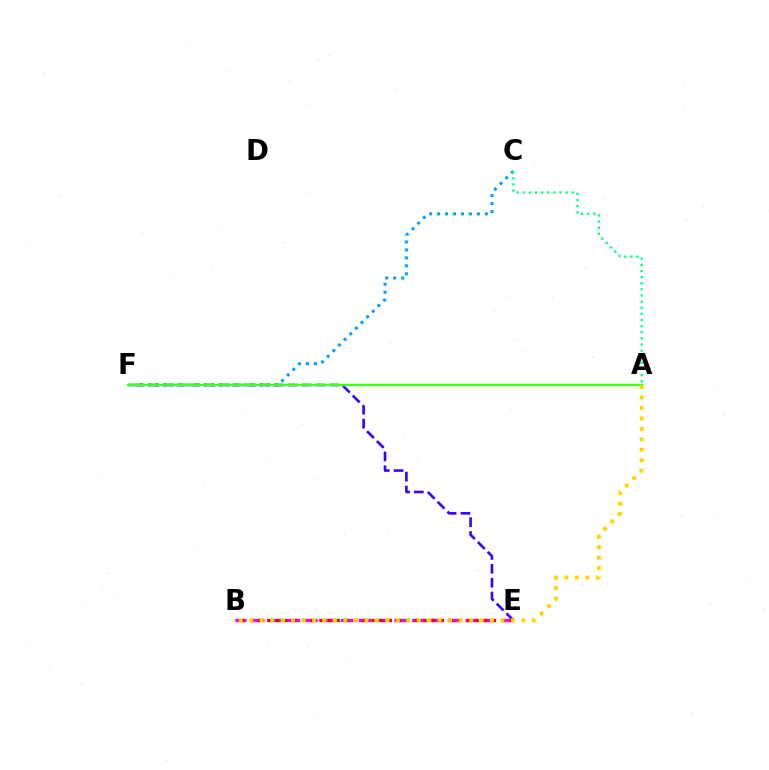{('B', 'E'): [{'color': '#ff00ed', 'line_style': 'dashed', 'thickness': 2.42}, {'color': '#ff0000', 'line_style': 'dotted', 'thickness': 2.36}], ('C', 'F'): [{'color': '#009eff', 'line_style': 'dotted', 'thickness': 2.16}], ('E', 'F'): [{'color': '#3700ff', 'line_style': 'dashed', 'thickness': 1.89}], ('A', 'F'): [{'color': '#4fff00', 'line_style': 'solid', 'thickness': 1.68}], ('A', 'B'): [{'color': '#ffd500', 'line_style': 'dotted', 'thickness': 2.84}], ('A', 'C'): [{'color': '#00ff86', 'line_style': 'dotted', 'thickness': 1.67}]}